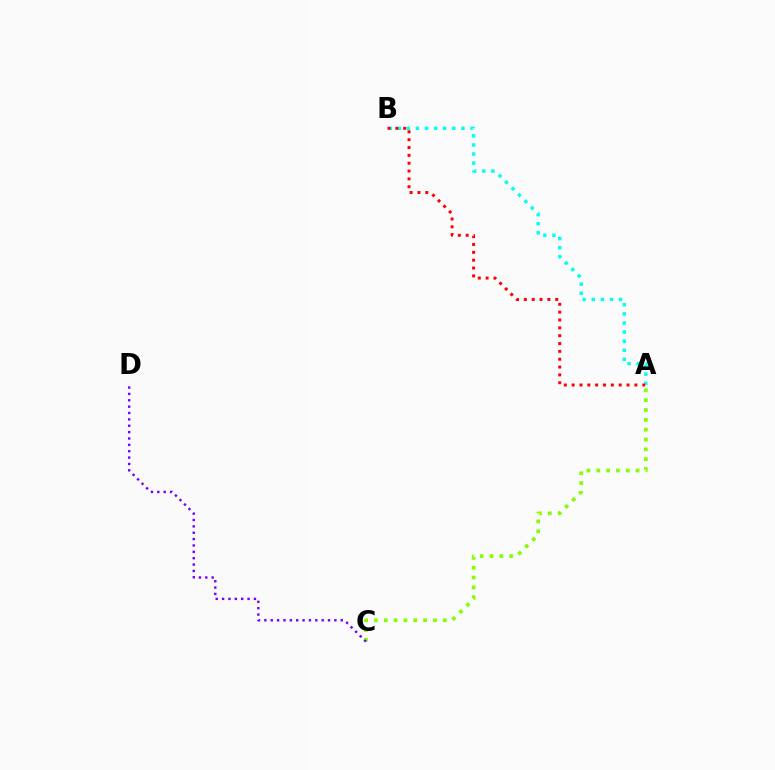{('A', 'C'): [{'color': '#84ff00', 'line_style': 'dotted', 'thickness': 2.67}], ('A', 'B'): [{'color': '#00fff6', 'line_style': 'dotted', 'thickness': 2.47}, {'color': '#ff0000', 'line_style': 'dotted', 'thickness': 2.13}], ('C', 'D'): [{'color': '#7200ff', 'line_style': 'dotted', 'thickness': 1.73}]}